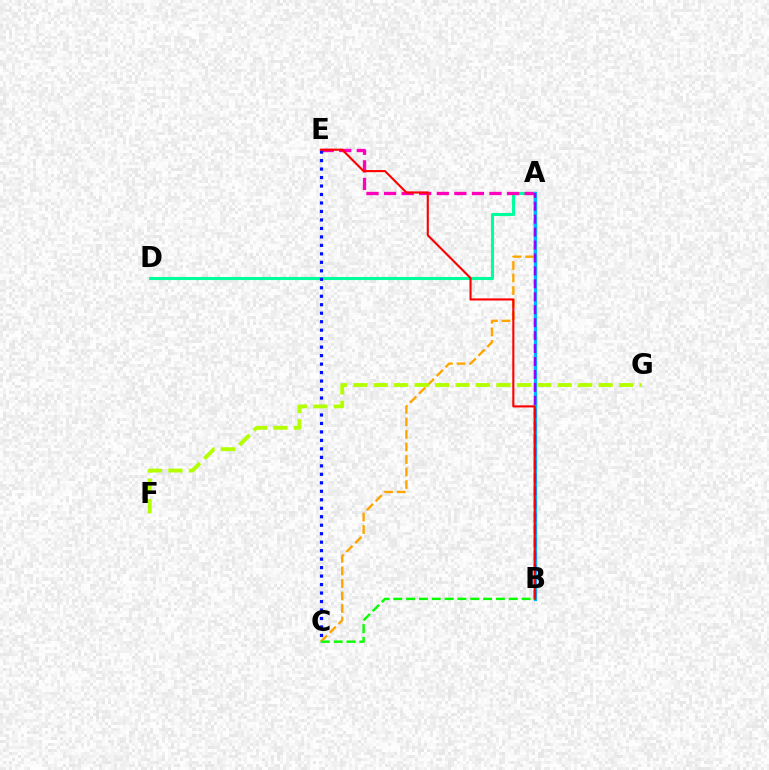{('A', 'D'): [{'color': '#00ff9d', 'line_style': 'solid', 'thickness': 2.22}], ('A', 'C'): [{'color': '#ffa500', 'line_style': 'dashed', 'thickness': 1.7}], ('A', 'E'): [{'color': '#ff00bd', 'line_style': 'dashed', 'thickness': 2.39}], ('A', 'B'): [{'color': '#00b5ff', 'line_style': 'solid', 'thickness': 2.38}, {'color': '#9b00ff', 'line_style': 'dashed', 'thickness': 1.76}], ('C', 'E'): [{'color': '#0010ff', 'line_style': 'dotted', 'thickness': 2.3}], ('B', 'E'): [{'color': '#ff0000', 'line_style': 'solid', 'thickness': 1.52}], ('F', 'G'): [{'color': '#b3ff00', 'line_style': 'dashed', 'thickness': 2.78}], ('B', 'C'): [{'color': '#08ff00', 'line_style': 'dashed', 'thickness': 1.74}]}